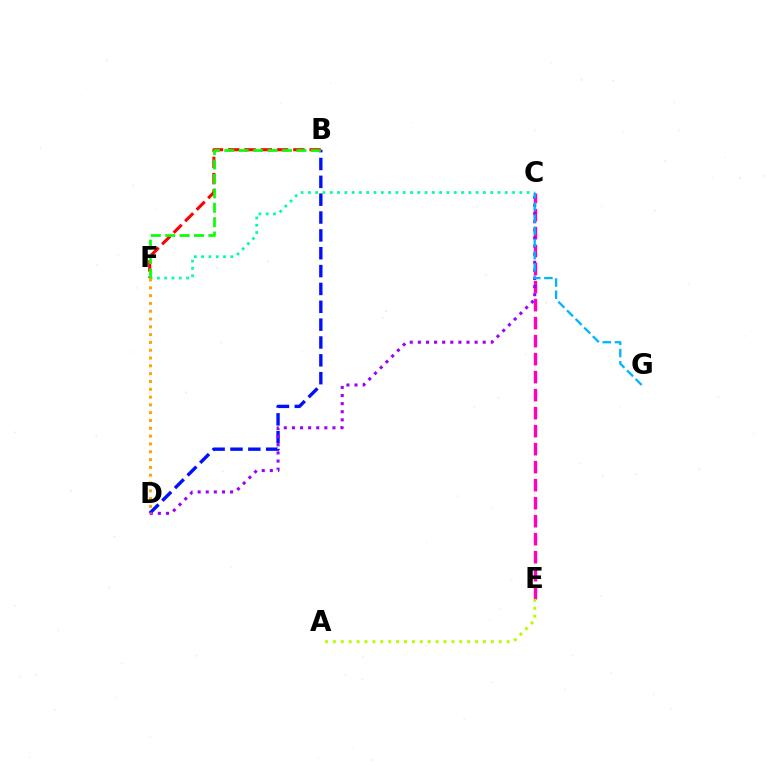{('B', 'D'): [{'color': '#0010ff', 'line_style': 'dashed', 'thickness': 2.42}], ('B', 'F'): [{'color': '#ff0000', 'line_style': 'dashed', 'thickness': 2.21}, {'color': '#08ff00', 'line_style': 'dashed', 'thickness': 1.96}], ('C', 'F'): [{'color': '#00ff9d', 'line_style': 'dotted', 'thickness': 1.98}], ('C', 'E'): [{'color': '#ff00bd', 'line_style': 'dashed', 'thickness': 2.45}], ('C', 'D'): [{'color': '#9b00ff', 'line_style': 'dotted', 'thickness': 2.2}], ('A', 'E'): [{'color': '#b3ff00', 'line_style': 'dotted', 'thickness': 2.15}], ('C', 'G'): [{'color': '#00b5ff', 'line_style': 'dashed', 'thickness': 1.65}], ('D', 'F'): [{'color': '#ffa500', 'line_style': 'dotted', 'thickness': 2.12}]}